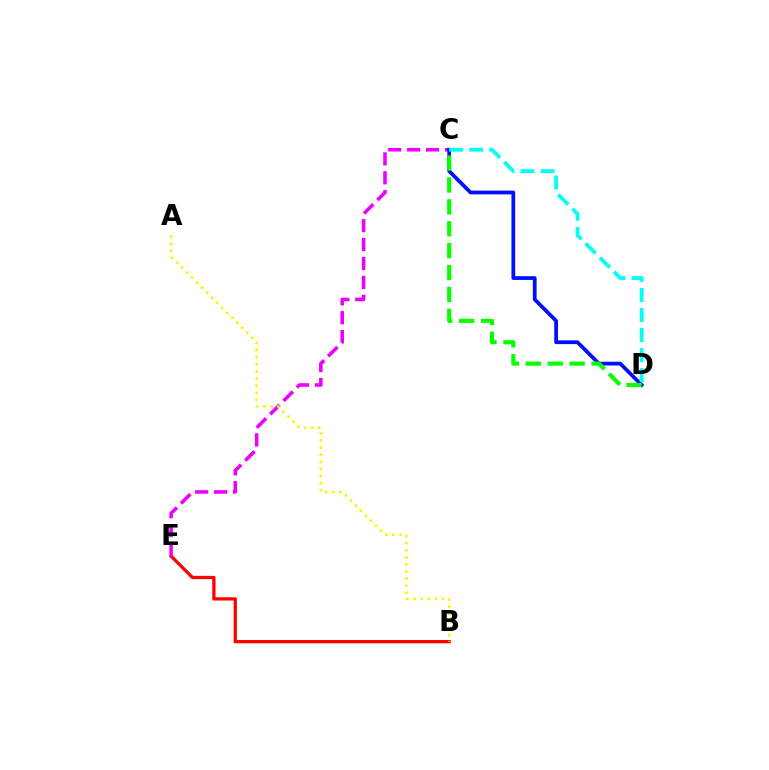{('B', 'E'): [{'color': '#ff0000', 'line_style': 'solid', 'thickness': 2.36}], ('C', 'E'): [{'color': '#ee00ff', 'line_style': 'dashed', 'thickness': 2.57}], ('C', 'D'): [{'color': '#0010ff', 'line_style': 'solid', 'thickness': 2.71}, {'color': '#08ff00', 'line_style': 'dashed', 'thickness': 2.98}, {'color': '#00fff6', 'line_style': 'dashed', 'thickness': 2.72}], ('A', 'B'): [{'color': '#fcf500', 'line_style': 'dotted', 'thickness': 1.93}]}